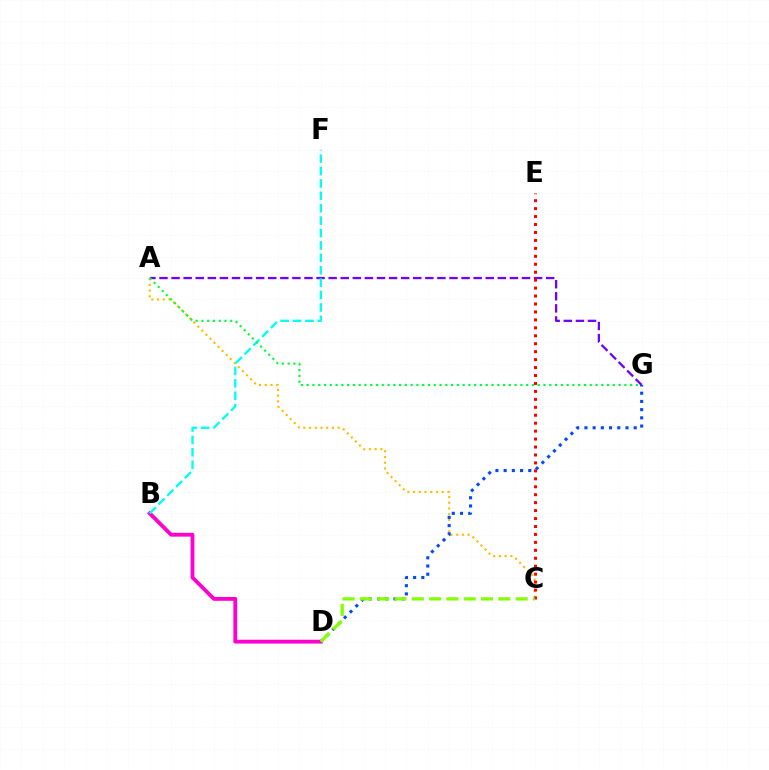{('A', 'G'): [{'color': '#7200ff', 'line_style': 'dashed', 'thickness': 1.64}, {'color': '#00ff39', 'line_style': 'dotted', 'thickness': 1.57}], ('A', 'C'): [{'color': '#ffbd00', 'line_style': 'dotted', 'thickness': 1.56}], ('D', 'G'): [{'color': '#004bff', 'line_style': 'dotted', 'thickness': 2.23}], ('C', 'E'): [{'color': '#ff0000', 'line_style': 'dotted', 'thickness': 2.16}], ('B', 'D'): [{'color': '#ff00cf', 'line_style': 'solid', 'thickness': 2.75}], ('C', 'D'): [{'color': '#84ff00', 'line_style': 'dashed', 'thickness': 2.35}], ('B', 'F'): [{'color': '#00fff6', 'line_style': 'dashed', 'thickness': 1.68}]}